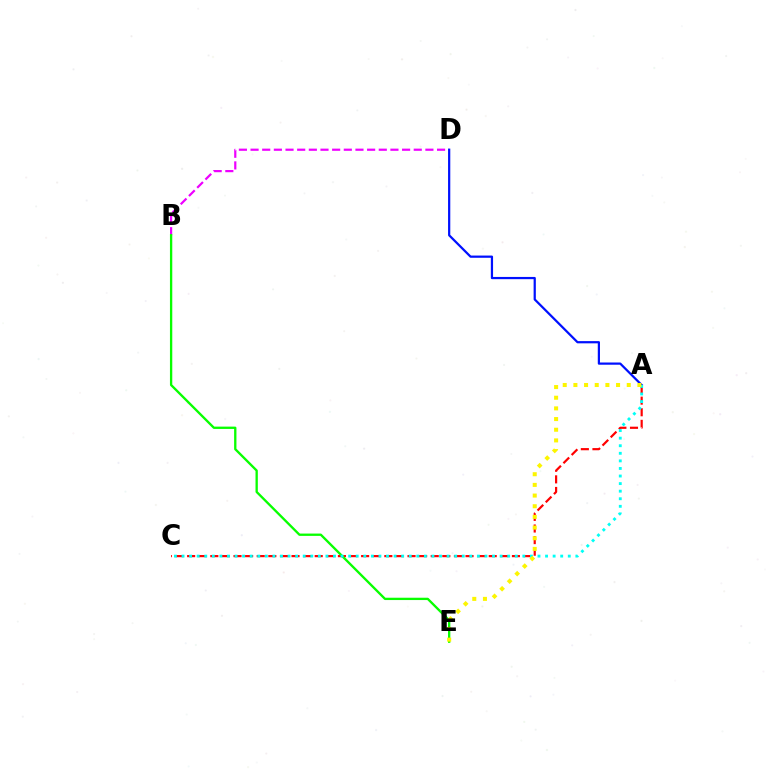{('B', 'D'): [{'color': '#ee00ff', 'line_style': 'dashed', 'thickness': 1.58}], ('A', 'C'): [{'color': '#ff0000', 'line_style': 'dashed', 'thickness': 1.58}, {'color': '#00fff6', 'line_style': 'dotted', 'thickness': 2.06}], ('B', 'E'): [{'color': '#08ff00', 'line_style': 'solid', 'thickness': 1.67}], ('A', 'D'): [{'color': '#0010ff', 'line_style': 'solid', 'thickness': 1.6}], ('A', 'E'): [{'color': '#fcf500', 'line_style': 'dotted', 'thickness': 2.9}]}